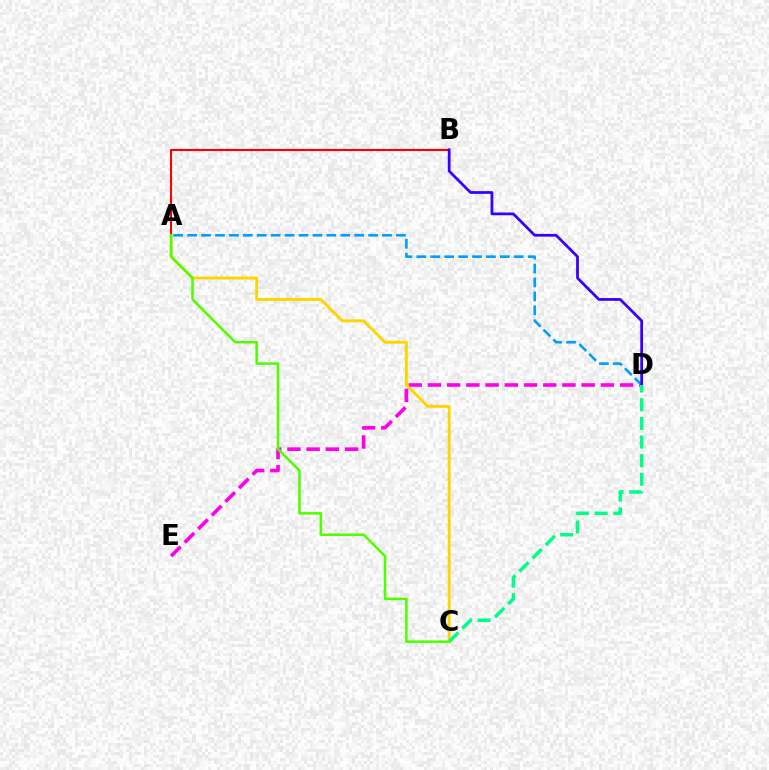{('D', 'E'): [{'color': '#ff00ed', 'line_style': 'dashed', 'thickness': 2.61}], ('A', 'C'): [{'color': '#ffd500', 'line_style': 'solid', 'thickness': 2.1}, {'color': '#4fff00', 'line_style': 'solid', 'thickness': 1.83}], ('A', 'B'): [{'color': '#ff0000', 'line_style': 'solid', 'thickness': 1.52}], ('A', 'D'): [{'color': '#009eff', 'line_style': 'dashed', 'thickness': 1.89}], ('B', 'D'): [{'color': '#3700ff', 'line_style': 'solid', 'thickness': 1.99}], ('C', 'D'): [{'color': '#00ff86', 'line_style': 'dashed', 'thickness': 2.53}]}